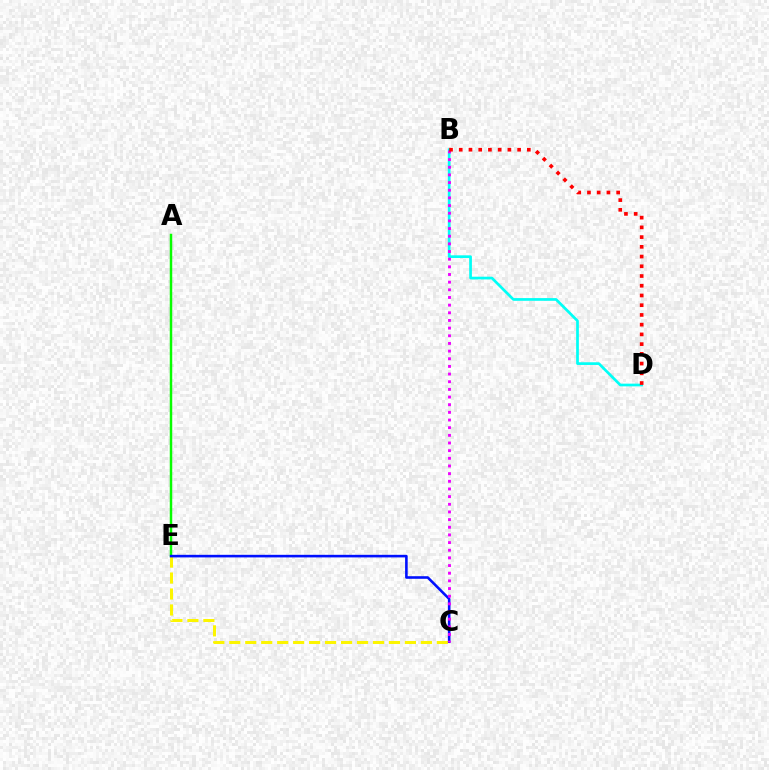{('B', 'D'): [{'color': '#00fff6', 'line_style': 'solid', 'thickness': 1.95}, {'color': '#ff0000', 'line_style': 'dotted', 'thickness': 2.64}], ('A', 'E'): [{'color': '#08ff00', 'line_style': 'solid', 'thickness': 1.79}], ('C', 'E'): [{'color': '#fcf500', 'line_style': 'dashed', 'thickness': 2.17}, {'color': '#0010ff', 'line_style': 'solid', 'thickness': 1.87}], ('B', 'C'): [{'color': '#ee00ff', 'line_style': 'dotted', 'thickness': 2.08}]}